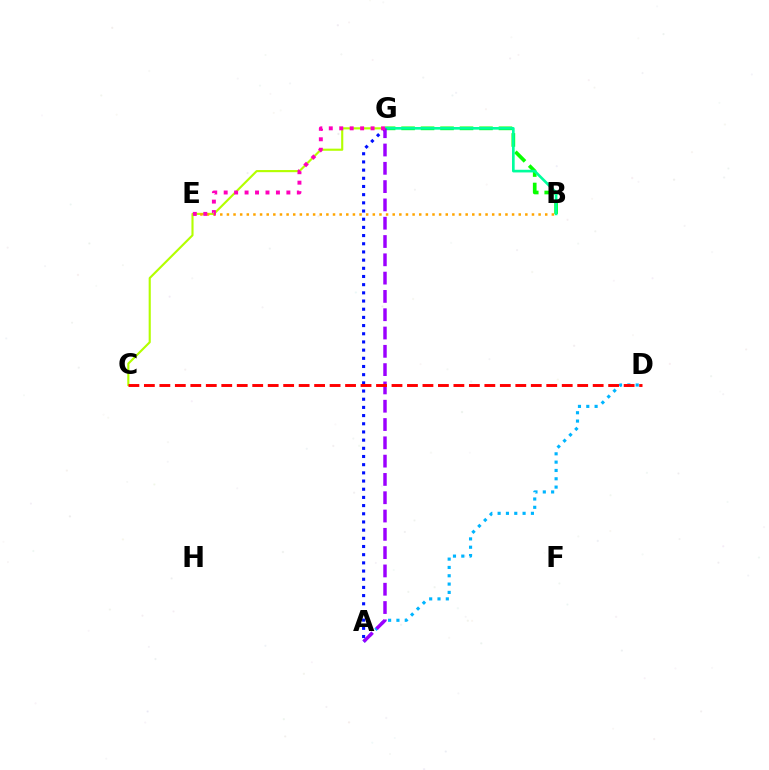{('C', 'G'): [{'color': '#b3ff00', 'line_style': 'solid', 'thickness': 1.53}], ('B', 'G'): [{'color': '#08ff00', 'line_style': 'dashed', 'thickness': 2.65}, {'color': '#00ff9d', 'line_style': 'solid', 'thickness': 1.92}], ('A', 'D'): [{'color': '#00b5ff', 'line_style': 'dotted', 'thickness': 2.26}], ('B', 'E'): [{'color': '#ffa500', 'line_style': 'dotted', 'thickness': 1.8}], ('A', 'G'): [{'color': '#0010ff', 'line_style': 'dotted', 'thickness': 2.22}, {'color': '#9b00ff', 'line_style': 'dashed', 'thickness': 2.49}], ('C', 'D'): [{'color': '#ff0000', 'line_style': 'dashed', 'thickness': 2.1}], ('E', 'G'): [{'color': '#ff00bd', 'line_style': 'dotted', 'thickness': 2.84}]}